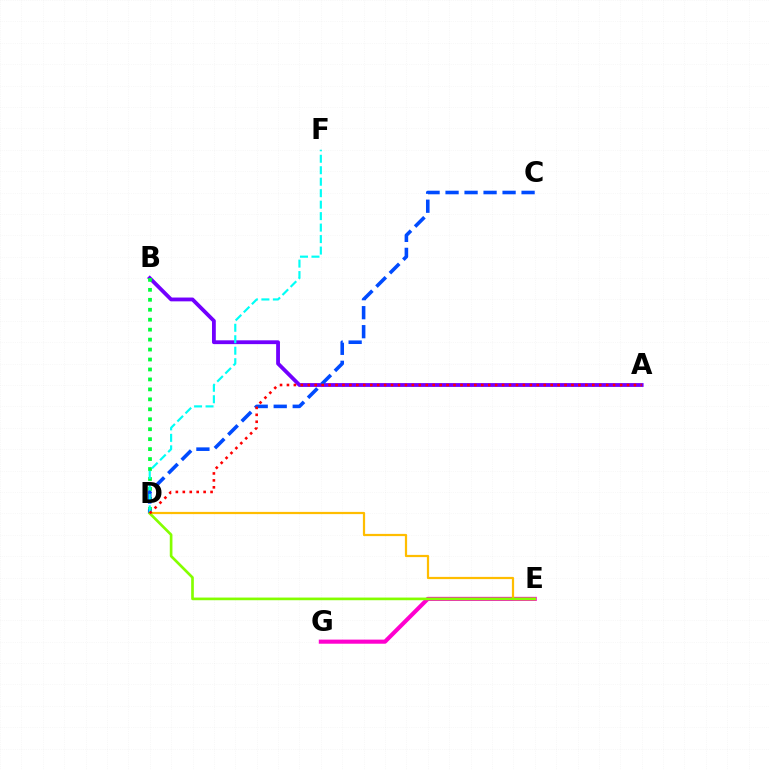{('A', 'B'): [{'color': '#7200ff', 'line_style': 'solid', 'thickness': 2.74}], ('E', 'G'): [{'color': '#ff00cf', 'line_style': 'solid', 'thickness': 2.96}], ('B', 'D'): [{'color': '#00ff39', 'line_style': 'dotted', 'thickness': 2.7}], ('D', 'E'): [{'color': '#ffbd00', 'line_style': 'solid', 'thickness': 1.6}, {'color': '#84ff00', 'line_style': 'solid', 'thickness': 1.92}], ('C', 'D'): [{'color': '#004bff', 'line_style': 'dashed', 'thickness': 2.58}], ('D', 'F'): [{'color': '#00fff6', 'line_style': 'dashed', 'thickness': 1.56}], ('A', 'D'): [{'color': '#ff0000', 'line_style': 'dotted', 'thickness': 1.89}]}